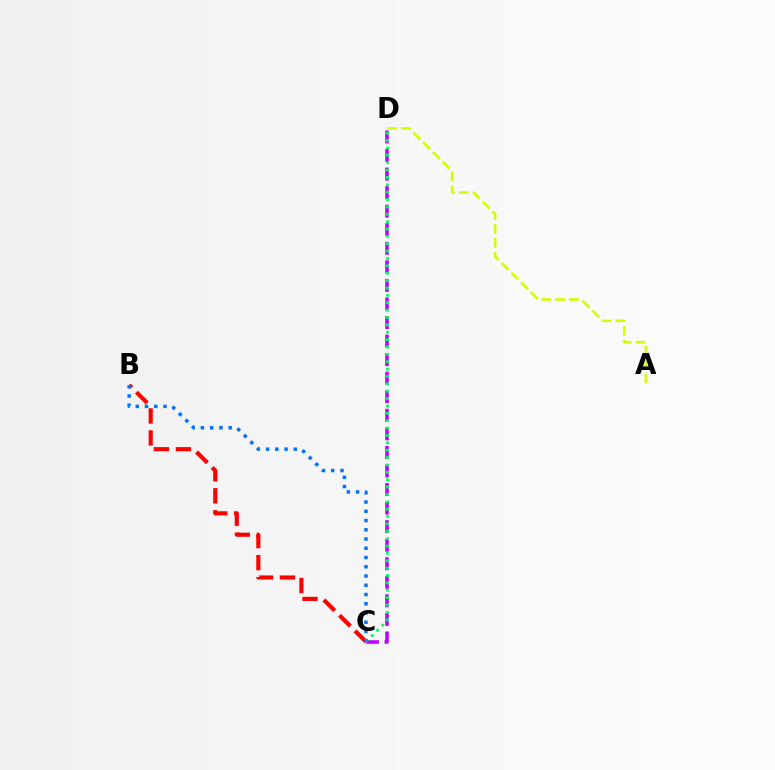{('C', 'D'): [{'color': '#b900ff', 'line_style': 'dashed', 'thickness': 2.52}, {'color': '#00ff5c', 'line_style': 'dotted', 'thickness': 2.0}], ('B', 'C'): [{'color': '#ff0000', 'line_style': 'dashed', 'thickness': 2.99}, {'color': '#0074ff', 'line_style': 'dotted', 'thickness': 2.51}], ('A', 'D'): [{'color': '#d1ff00', 'line_style': 'dashed', 'thickness': 1.88}]}